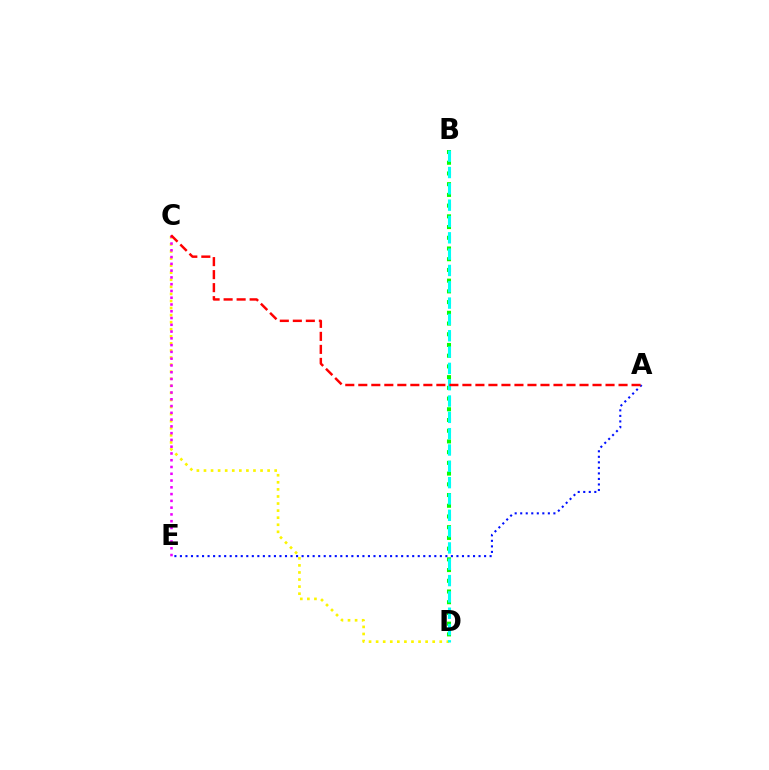{('B', 'D'): [{'color': '#08ff00', 'line_style': 'dotted', 'thickness': 2.91}, {'color': '#00fff6', 'line_style': 'dashed', 'thickness': 2.22}], ('C', 'D'): [{'color': '#fcf500', 'line_style': 'dotted', 'thickness': 1.92}], ('C', 'E'): [{'color': '#ee00ff', 'line_style': 'dotted', 'thickness': 1.84}], ('A', 'E'): [{'color': '#0010ff', 'line_style': 'dotted', 'thickness': 1.5}], ('A', 'C'): [{'color': '#ff0000', 'line_style': 'dashed', 'thickness': 1.77}]}